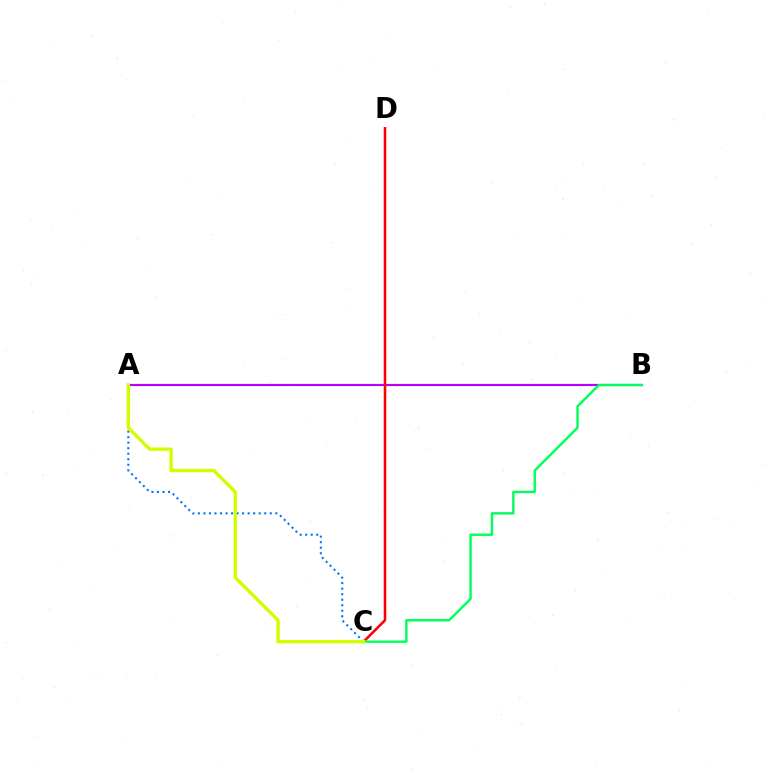{('A', 'C'): [{'color': '#0074ff', 'line_style': 'dotted', 'thickness': 1.5}, {'color': '#d1ff00', 'line_style': 'solid', 'thickness': 2.45}], ('A', 'B'): [{'color': '#b900ff', 'line_style': 'solid', 'thickness': 1.55}], ('C', 'D'): [{'color': '#ff0000', 'line_style': 'solid', 'thickness': 1.85}], ('B', 'C'): [{'color': '#00ff5c', 'line_style': 'solid', 'thickness': 1.73}]}